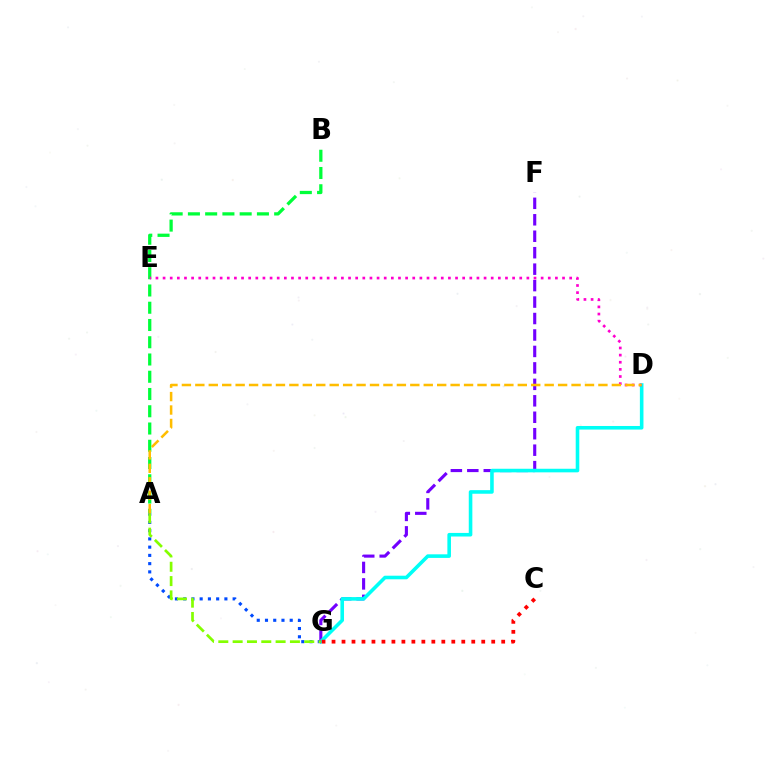{('F', 'G'): [{'color': '#7200ff', 'line_style': 'dashed', 'thickness': 2.24}], ('A', 'B'): [{'color': '#00ff39', 'line_style': 'dashed', 'thickness': 2.34}], ('D', 'G'): [{'color': '#00fff6', 'line_style': 'solid', 'thickness': 2.58}], ('A', 'G'): [{'color': '#004bff', 'line_style': 'dotted', 'thickness': 2.24}, {'color': '#84ff00', 'line_style': 'dashed', 'thickness': 1.95}], ('C', 'G'): [{'color': '#ff0000', 'line_style': 'dotted', 'thickness': 2.71}], ('D', 'E'): [{'color': '#ff00cf', 'line_style': 'dotted', 'thickness': 1.94}], ('A', 'D'): [{'color': '#ffbd00', 'line_style': 'dashed', 'thickness': 1.83}]}